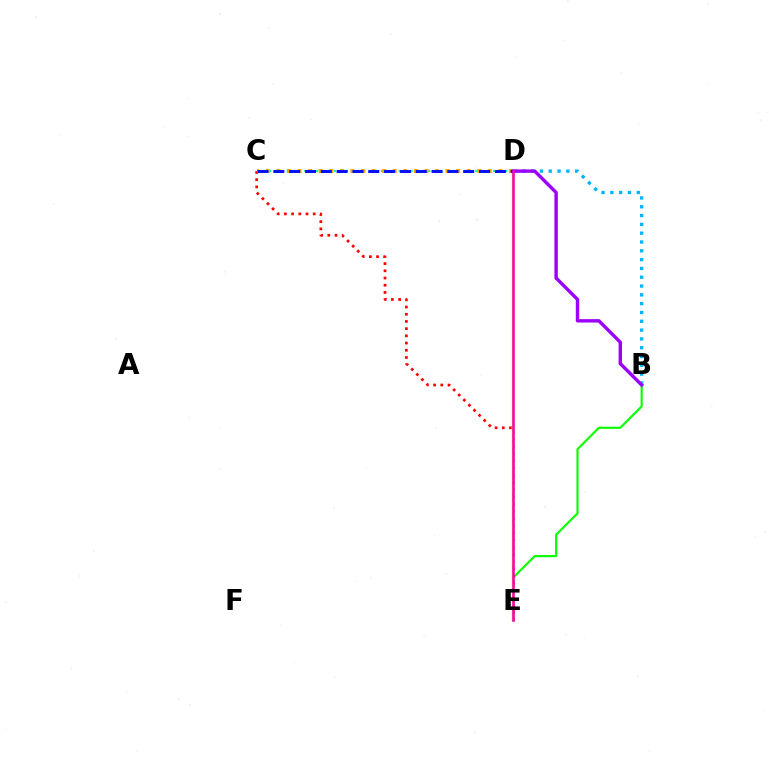{('B', 'E'): [{'color': '#08ff00', 'line_style': 'solid', 'thickness': 1.54}], ('C', 'E'): [{'color': '#ff0000', 'line_style': 'dotted', 'thickness': 1.96}], ('C', 'D'): [{'color': '#00ff9d', 'line_style': 'dotted', 'thickness': 1.6}, {'color': '#ffa500', 'line_style': 'dotted', 'thickness': 2.87}, {'color': '#0010ff', 'line_style': 'dashed', 'thickness': 2.15}], ('D', 'E'): [{'color': '#b3ff00', 'line_style': 'solid', 'thickness': 1.7}, {'color': '#ff00bd', 'line_style': 'solid', 'thickness': 1.86}], ('B', 'D'): [{'color': '#00b5ff', 'line_style': 'dotted', 'thickness': 2.39}, {'color': '#9b00ff', 'line_style': 'solid', 'thickness': 2.45}]}